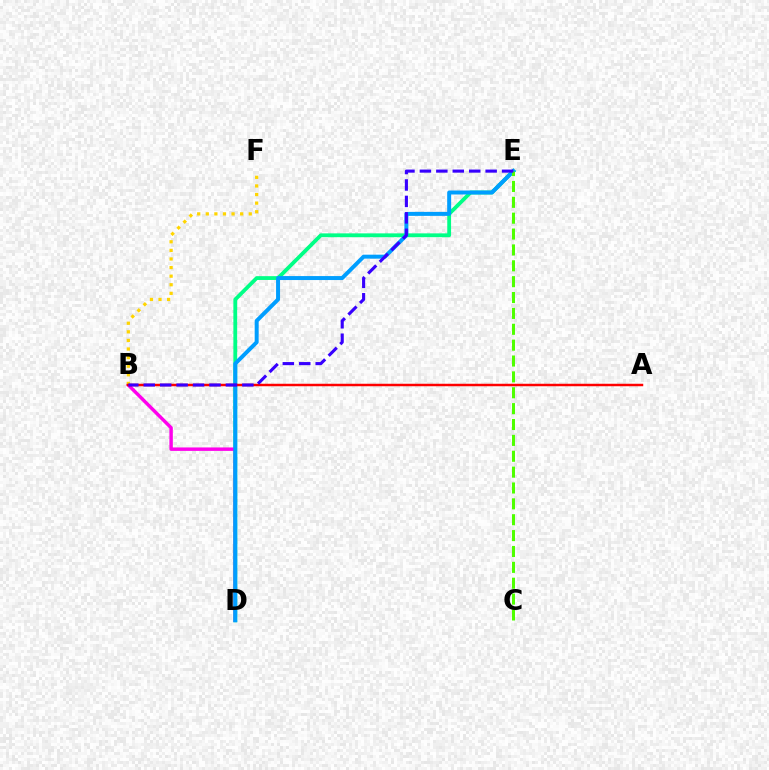{('D', 'E'): [{'color': '#00ff86', 'line_style': 'solid', 'thickness': 2.74}, {'color': '#009eff', 'line_style': 'solid', 'thickness': 2.86}], ('B', 'D'): [{'color': '#ff00ed', 'line_style': 'solid', 'thickness': 2.47}], ('B', 'F'): [{'color': '#ffd500', 'line_style': 'dotted', 'thickness': 2.33}], ('A', 'B'): [{'color': '#ff0000', 'line_style': 'solid', 'thickness': 1.79}], ('C', 'E'): [{'color': '#4fff00', 'line_style': 'dashed', 'thickness': 2.16}], ('B', 'E'): [{'color': '#3700ff', 'line_style': 'dashed', 'thickness': 2.23}]}